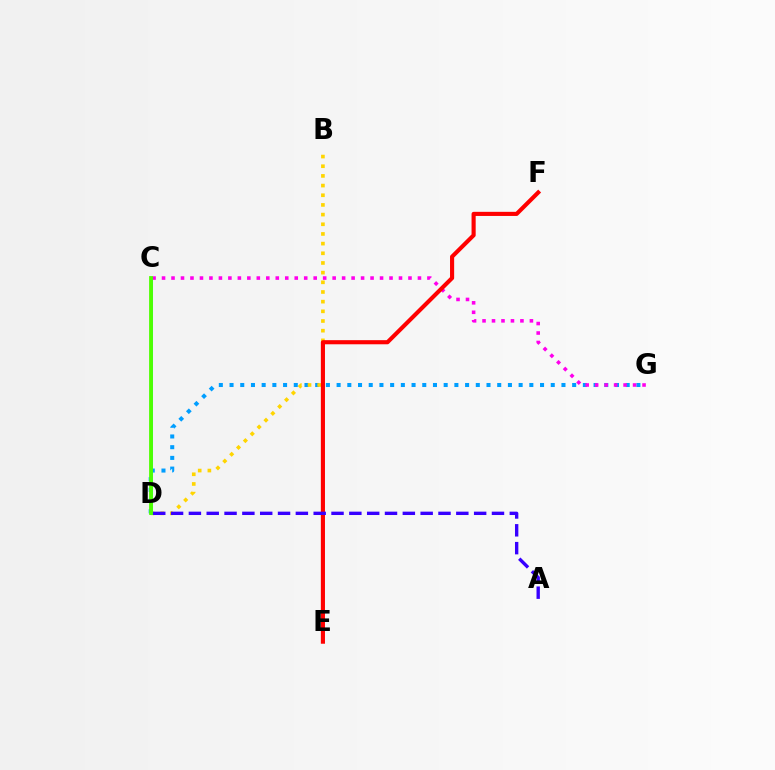{('D', 'G'): [{'color': '#009eff', 'line_style': 'dotted', 'thickness': 2.91}], ('B', 'D'): [{'color': '#ffd500', 'line_style': 'dotted', 'thickness': 2.63}], ('C', 'G'): [{'color': '#ff00ed', 'line_style': 'dotted', 'thickness': 2.58}], ('E', 'F'): [{'color': '#ff0000', 'line_style': 'solid', 'thickness': 2.97}], ('A', 'D'): [{'color': '#3700ff', 'line_style': 'dashed', 'thickness': 2.42}], ('C', 'D'): [{'color': '#00ff86', 'line_style': 'solid', 'thickness': 2.17}, {'color': '#4fff00', 'line_style': 'solid', 'thickness': 2.73}]}